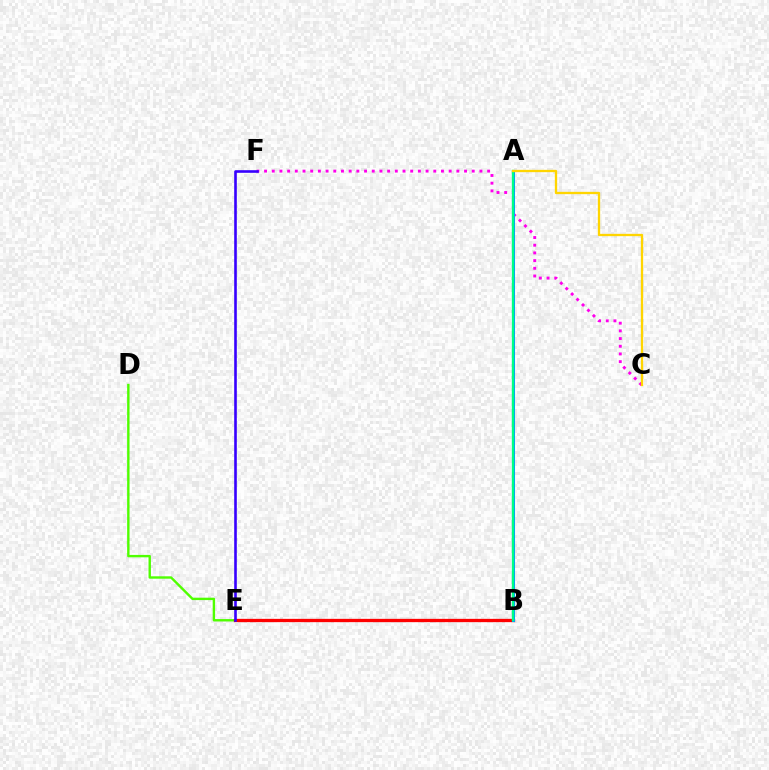{('C', 'F'): [{'color': '#ff00ed', 'line_style': 'dotted', 'thickness': 2.09}], ('D', 'E'): [{'color': '#4fff00', 'line_style': 'solid', 'thickness': 1.73}], ('B', 'E'): [{'color': '#ff0000', 'line_style': 'solid', 'thickness': 2.37}], ('A', 'B'): [{'color': '#009eff', 'line_style': 'solid', 'thickness': 2.19}, {'color': '#00ff86', 'line_style': 'solid', 'thickness': 1.68}], ('E', 'F'): [{'color': '#3700ff', 'line_style': 'solid', 'thickness': 1.88}], ('A', 'C'): [{'color': '#ffd500', 'line_style': 'solid', 'thickness': 1.66}]}